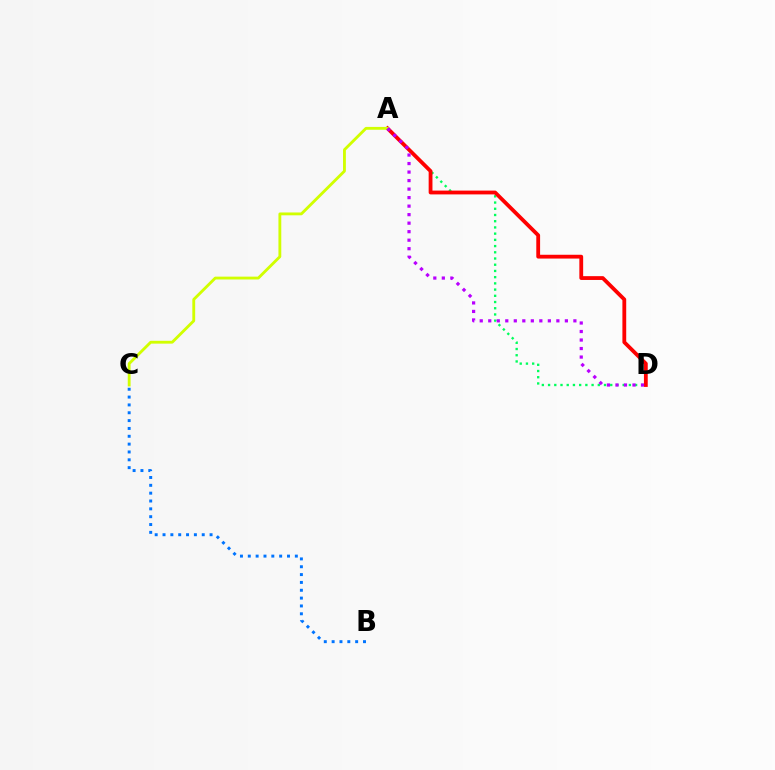{('A', 'D'): [{'color': '#00ff5c', 'line_style': 'dotted', 'thickness': 1.69}, {'color': '#ff0000', 'line_style': 'solid', 'thickness': 2.74}, {'color': '#b900ff', 'line_style': 'dotted', 'thickness': 2.31}], ('A', 'C'): [{'color': '#d1ff00', 'line_style': 'solid', 'thickness': 2.05}], ('B', 'C'): [{'color': '#0074ff', 'line_style': 'dotted', 'thickness': 2.13}]}